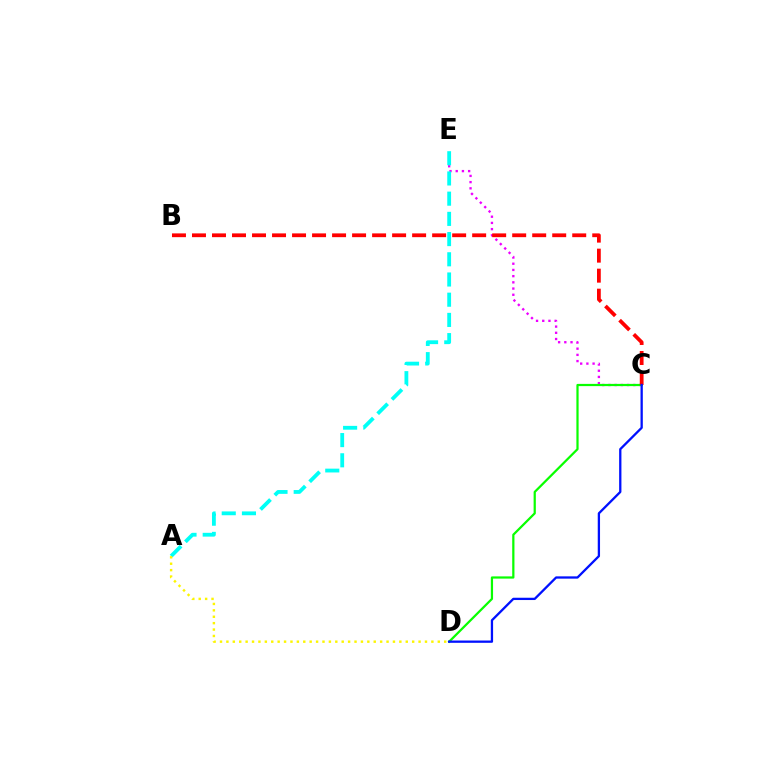{('C', 'E'): [{'color': '#ee00ff', 'line_style': 'dotted', 'thickness': 1.69}], ('A', 'E'): [{'color': '#00fff6', 'line_style': 'dashed', 'thickness': 2.75}], ('C', 'D'): [{'color': '#08ff00', 'line_style': 'solid', 'thickness': 1.6}, {'color': '#0010ff', 'line_style': 'solid', 'thickness': 1.65}], ('B', 'C'): [{'color': '#ff0000', 'line_style': 'dashed', 'thickness': 2.72}], ('A', 'D'): [{'color': '#fcf500', 'line_style': 'dotted', 'thickness': 1.74}]}